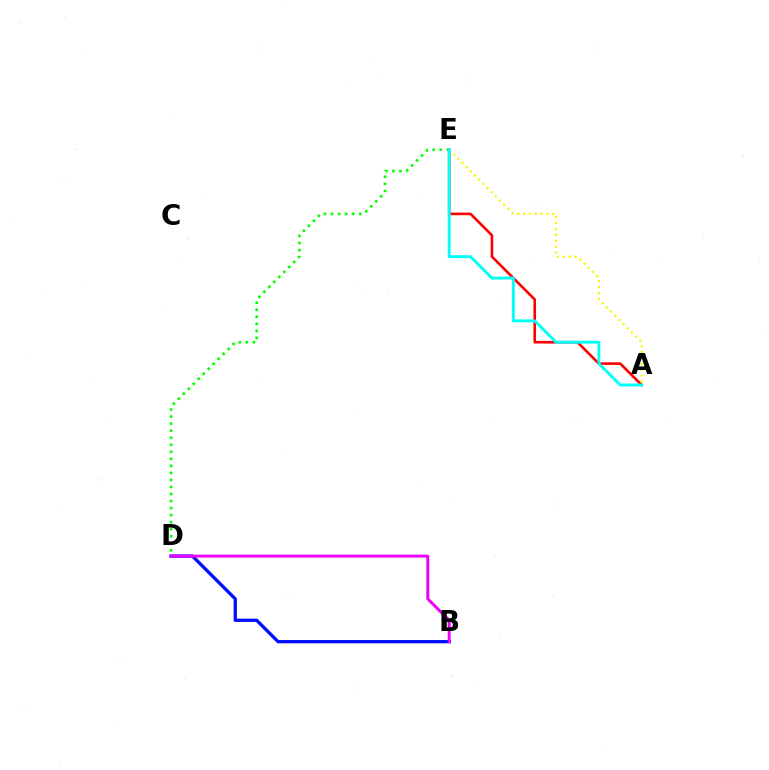{('D', 'E'): [{'color': '#08ff00', 'line_style': 'dotted', 'thickness': 1.91}], ('A', 'E'): [{'color': '#ff0000', 'line_style': 'solid', 'thickness': 1.89}, {'color': '#fcf500', 'line_style': 'dotted', 'thickness': 1.6}, {'color': '#00fff6', 'line_style': 'solid', 'thickness': 2.08}], ('B', 'D'): [{'color': '#0010ff', 'line_style': 'solid', 'thickness': 2.38}, {'color': '#ee00ff', 'line_style': 'solid', 'thickness': 2.13}]}